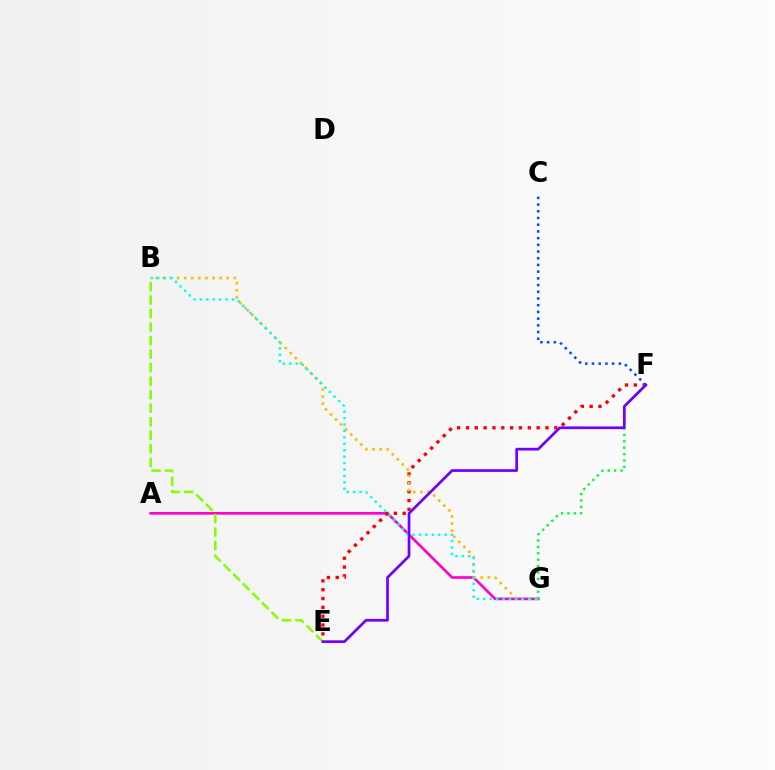{('A', 'G'): [{'color': '#ff00cf', 'line_style': 'solid', 'thickness': 1.92}], ('E', 'F'): [{'color': '#ff0000', 'line_style': 'dotted', 'thickness': 2.4}, {'color': '#7200ff', 'line_style': 'solid', 'thickness': 1.96}], ('B', 'G'): [{'color': '#ffbd00', 'line_style': 'dotted', 'thickness': 1.93}, {'color': '#00fff6', 'line_style': 'dotted', 'thickness': 1.75}], ('C', 'F'): [{'color': '#004bff', 'line_style': 'dotted', 'thickness': 1.82}], ('B', 'E'): [{'color': '#84ff00', 'line_style': 'dashed', 'thickness': 1.84}], ('F', 'G'): [{'color': '#00ff39', 'line_style': 'dotted', 'thickness': 1.74}]}